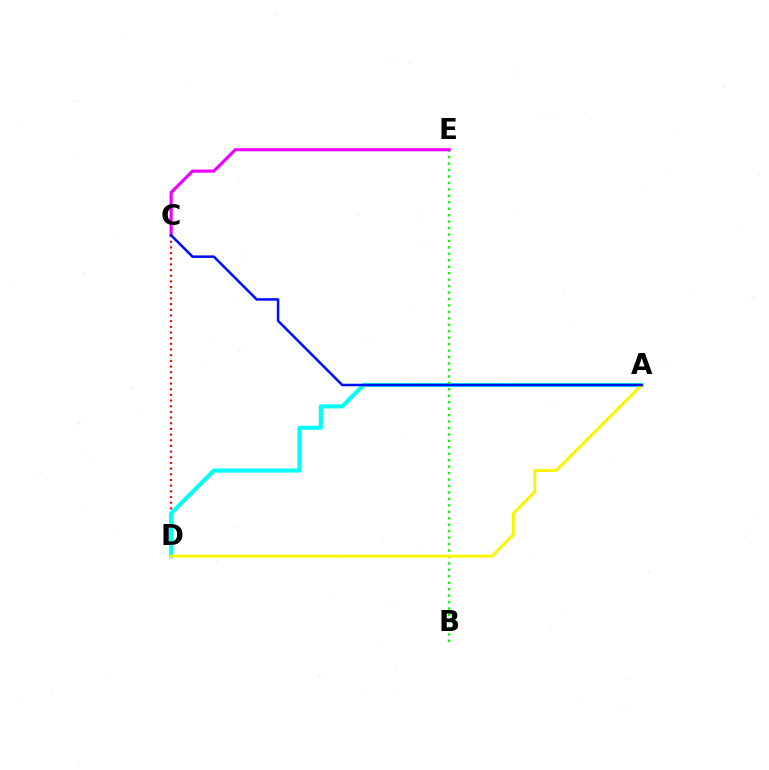{('C', 'D'): [{'color': '#ff0000', 'line_style': 'dotted', 'thickness': 1.54}], ('A', 'D'): [{'color': '#00fff6', 'line_style': 'solid', 'thickness': 2.93}, {'color': '#fcf500', 'line_style': 'solid', 'thickness': 2.11}], ('B', 'E'): [{'color': '#08ff00', 'line_style': 'dotted', 'thickness': 1.75}], ('C', 'E'): [{'color': '#ee00ff', 'line_style': 'solid', 'thickness': 2.26}], ('A', 'C'): [{'color': '#0010ff', 'line_style': 'solid', 'thickness': 1.82}]}